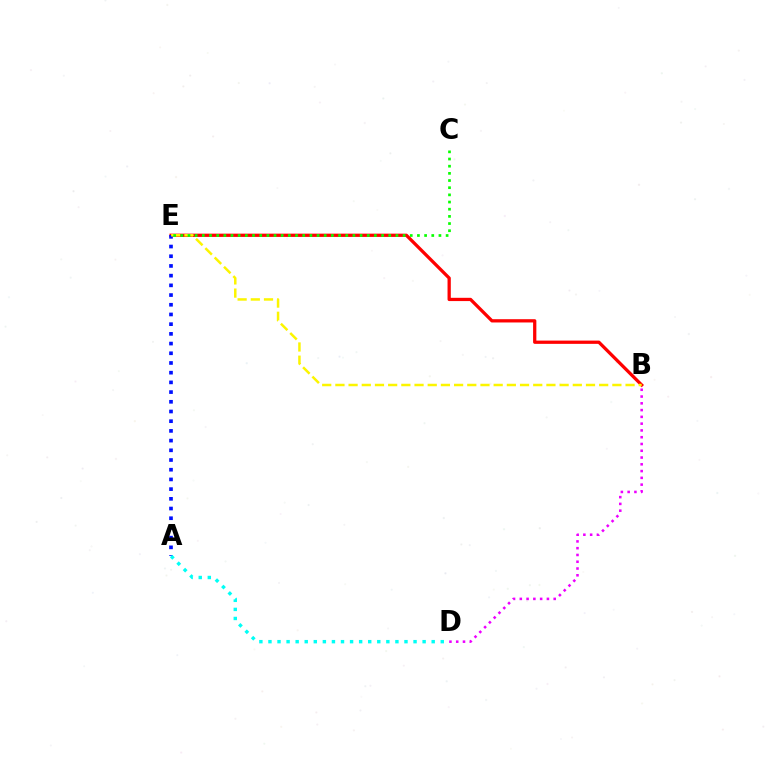{('B', 'E'): [{'color': '#ff0000', 'line_style': 'solid', 'thickness': 2.35}, {'color': '#fcf500', 'line_style': 'dashed', 'thickness': 1.79}], ('A', 'E'): [{'color': '#0010ff', 'line_style': 'dotted', 'thickness': 2.64}], ('C', 'E'): [{'color': '#08ff00', 'line_style': 'dotted', 'thickness': 1.95}], ('B', 'D'): [{'color': '#ee00ff', 'line_style': 'dotted', 'thickness': 1.84}], ('A', 'D'): [{'color': '#00fff6', 'line_style': 'dotted', 'thickness': 2.46}]}